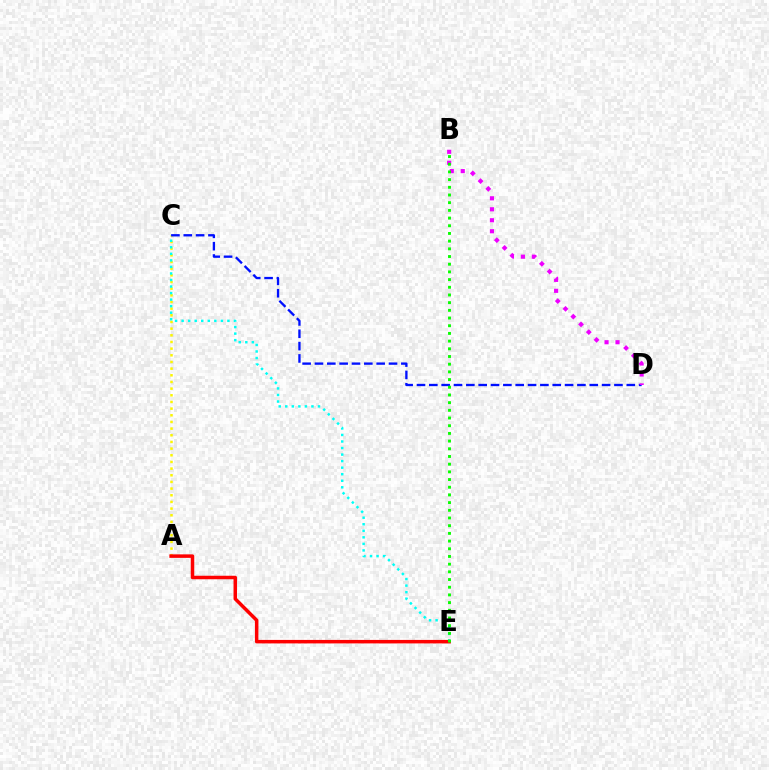{('A', 'C'): [{'color': '#fcf500', 'line_style': 'dotted', 'thickness': 1.81}], ('C', 'E'): [{'color': '#00fff6', 'line_style': 'dotted', 'thickness': 1.78}], ('C', 'D'): [{'color': '#0010ff', 'line_style': 'dashed', 'thickness': 1.68}], ('A', 'E'): [{'color': '#ff0000', 'line_style': 'solid', 'thickness': 2.52}], ('B', 'D'): [{'color': '#ee00ff', 'line_style': 'dotted', 'thickness': 2.98}], ('B', 'E'): [{'color': '#08ff00', 'line_style': 'dotted', 'thickness': 2.09}]}